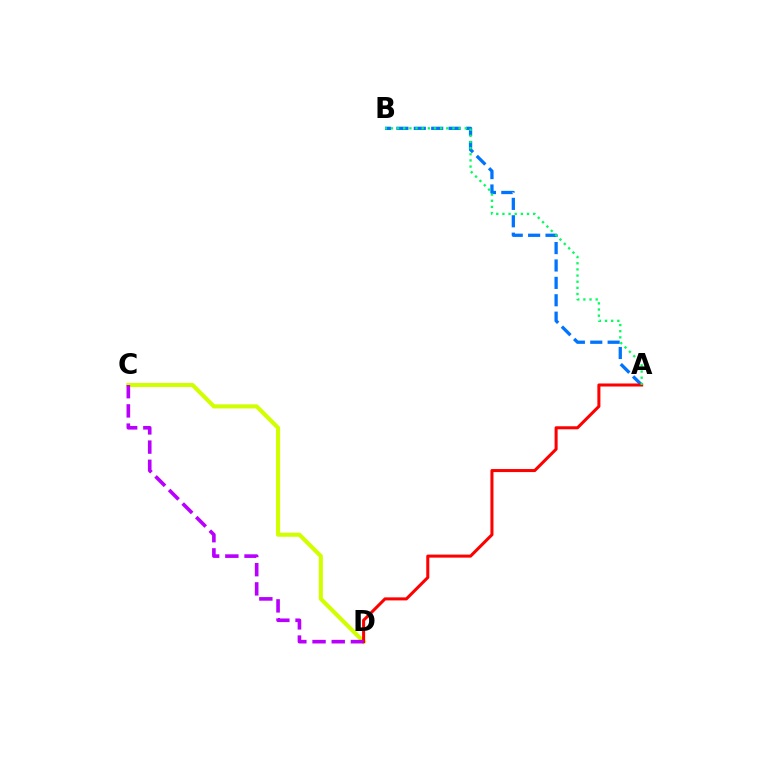{('A', 'B'): [{'color': '#0074ff', 'line_style': 'dashed', 'thickness': 2.36}, {'color': '#00ff5c', 'line_style': 'dotted', 'thickness': 1.67}], ('C', 'D'): [{'color': '#d1ff00', 'line_style': 'solid', 'thickness': 2.95}, {'color': '#b900ff', 'line_style': 'dashed', 'thickness': 2.61}], ('A', 'D'): [{'color': '#ff0000', 'line_style': 'solid', 'thickness': 2.19}]}